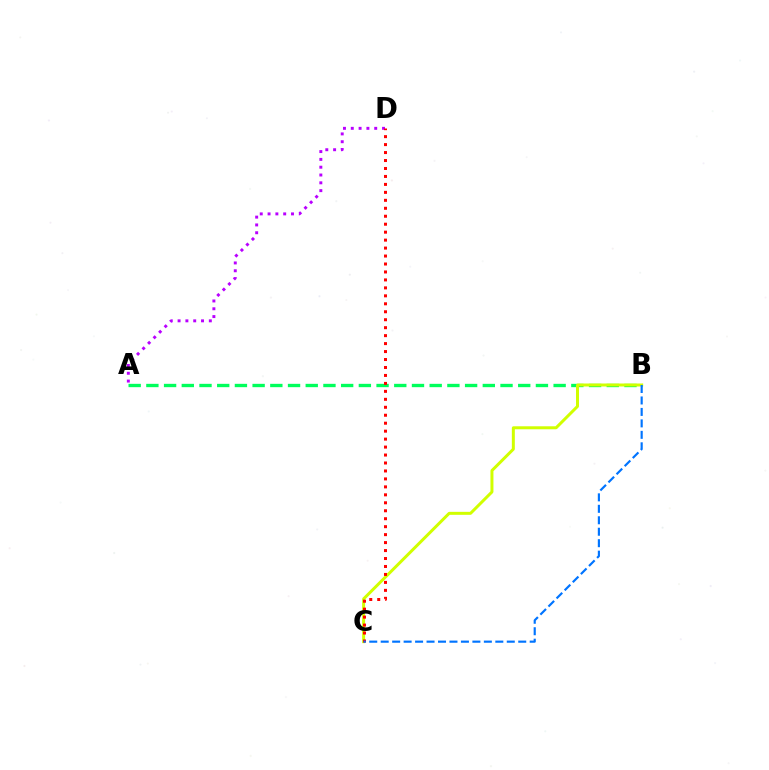{('A', 'D'): [{'color': '#b900ff', 'line_style': 'dotted', 'thickness': 2.12}], ('A', 'B'): [{'color': '#00ff5c', 'line_style': 'dashed', 'thickness': 2.41}], ('B', 'C'): [{'color': '#d1ff00', 'line_style': 'solid', 'thickness': 2.15}, {'color': '#0074ff', 'line_style': 'dashed', 'thickness': 1.56}], ('C', 'D'): [{'color': '#ff0000', 'line_style': 'dotted', 'thickness': 2.16}]}